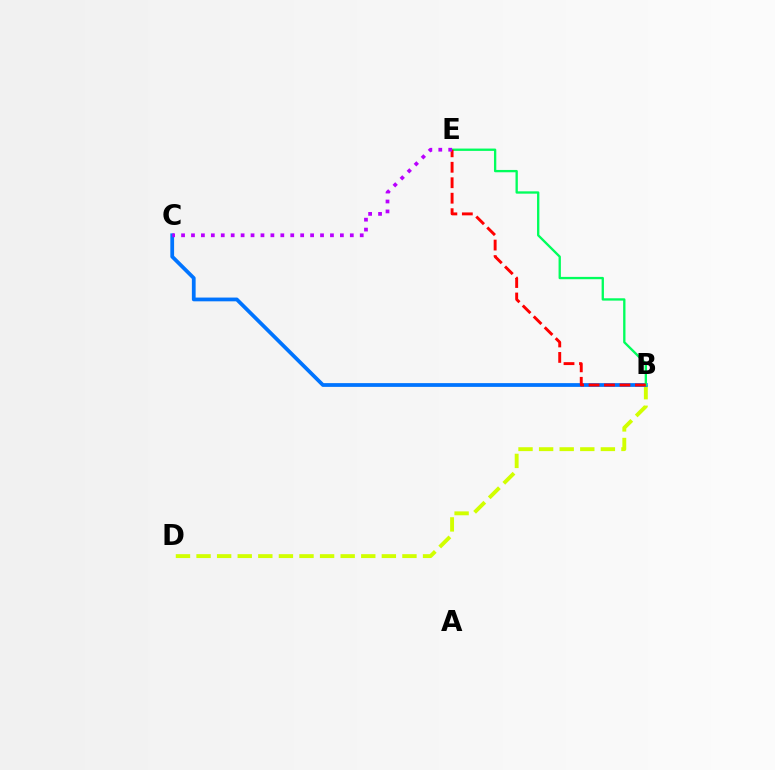{('B', 'D'): [{'color': '#d1ff00', 'line_style': 'dashed', 'thickness': 2.8}], ('B', 'C'): [{'color': '#0074ff', 'line_style': 'solid', 'thickness': 2.71}], ('B', 'E'): [{'color': '#00ff5c', 'line_style': 'solid', 'thickness': 1.67}, {'color': '#ff0000', 'line_style': 'dashed', 'thickness': 2.1}], ('C', 'E'): [{'color': '#b900ff', 'line_style': 'dotted', 'thickness': 2.7}]}